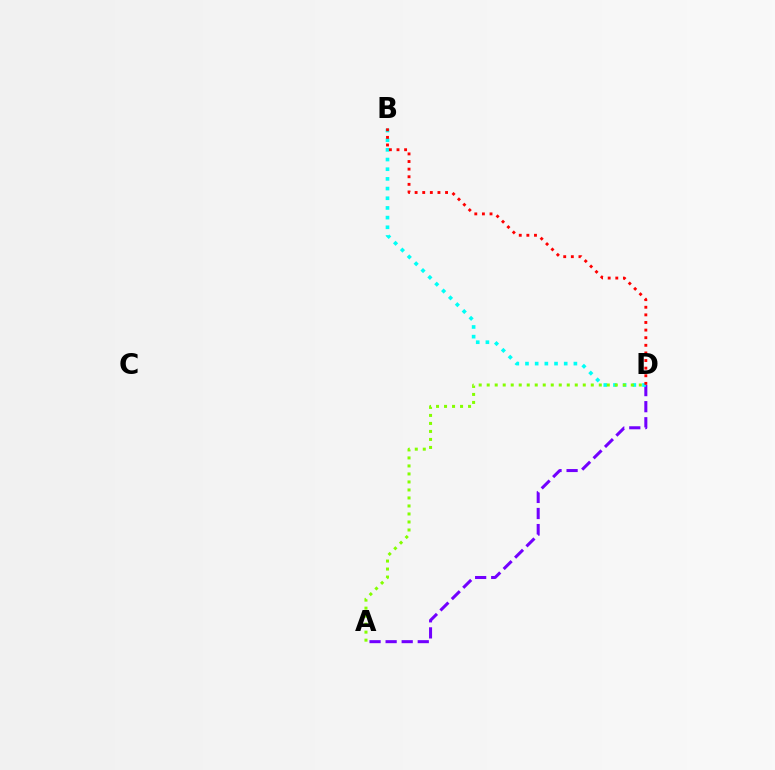{('A', 'D'): [{'color': '#7200ff', 'line_style': 'dashed', 'thickness': 2.18}, {'color': '#84ff00', 'line_style': 'dotted', 'thickness': 2.18}], ('B', 'D'): [{'color': '#00fff6', 'line_style': 'dotted', 'thickness': 2.63}, {'color': '#ff0000', 'line_style': 'dotted', 'thickness': 2.07}]}